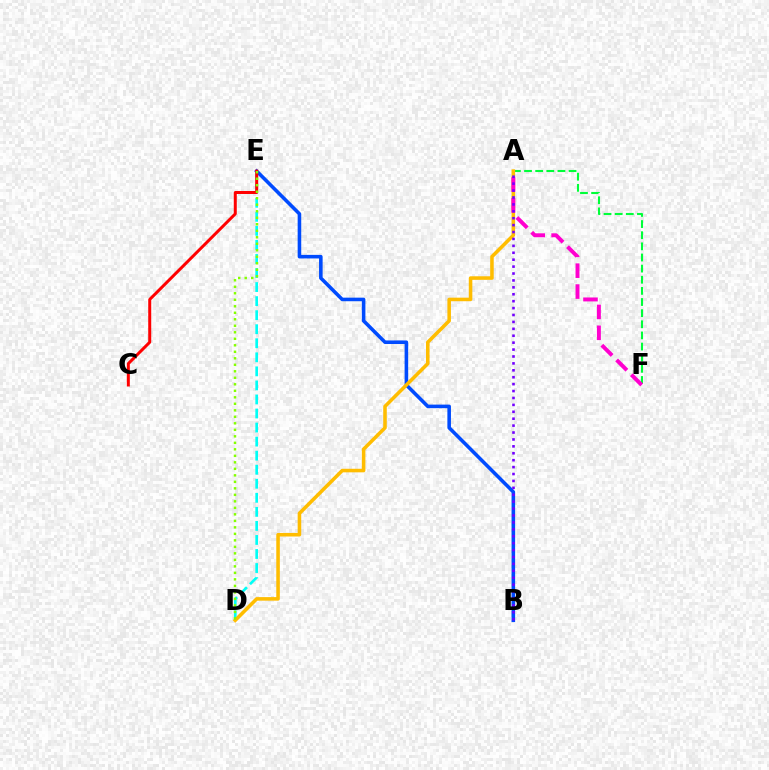{('A', 'F'): [{'color': '#00ff39', 'line_style': 'dashed', 'thickness': 1.51}, {'color': '#ff00cf', 'line_style': 'dashed', 'thickness': 2.84}], ('D', 'E'): [{'color': '#00fff6', 'line_style': 'dashed', 'thickness': 1.91}, {'color': '#84ff00', 'line_style': 'dotted', 'thickness': 1.77}], ('B', 'E'): [{'color': '#004bff', 'line_style': 'solid', 'thickness': 2.57}], ('C', 'E'): [{'color': '#ff0000', 'line_style': 'solid', 'thickness': 2.15}], ('A', 'D'): [{'color': '#ffbd00', 'line_style': 'solid', 'thickness': 2.56}], ('A', 'B'): [{'color': '#7200ff', 'line_style': 'dotted', 'thickness': 1.88}]}